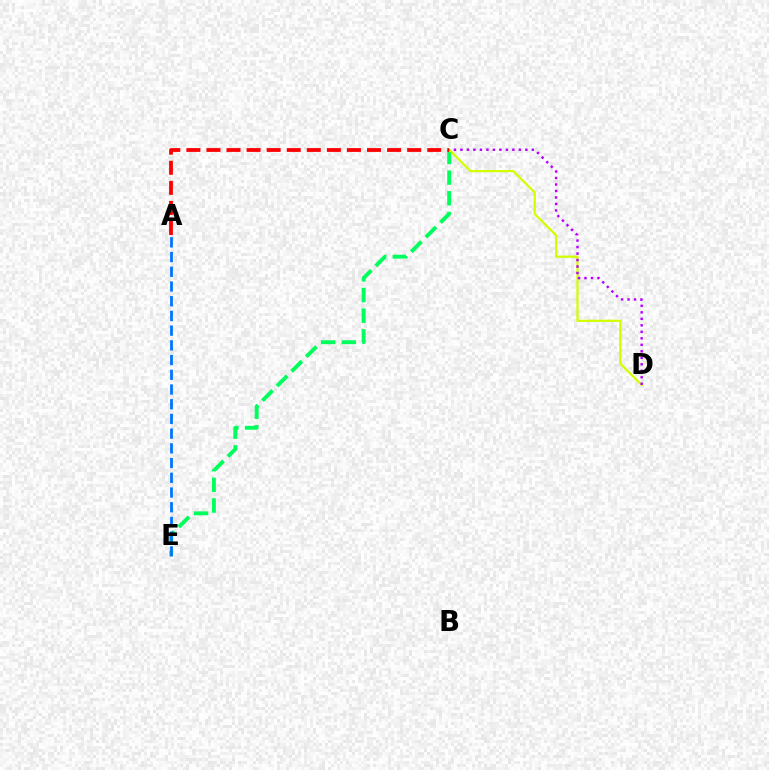{('C', 'E'): [{'color': '#00ff5c', 'line_style': 'dashed', 'thickness': 2.81}], ('C', 'D'): [{'color': '#d1ff00', 'line_style': 'solid', 'thickness': 1.6}, {'color': '#b900ff', 'line_style': 'dotted', 'thickness': 1.76}], ('A', 'E'): [{'color': '#0074ff', 'line_style': 'dashed', 'thickness': 2.0}], ('A', 'C'): [{'color': '#ff0000', 'line_style': 'dashed', 'thickness': 2.73}]}